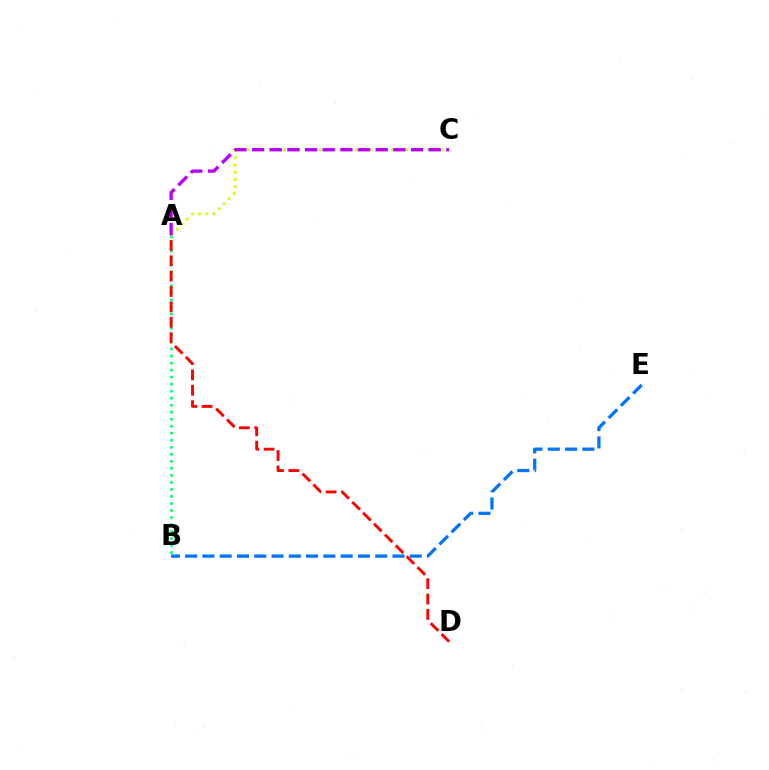{('A', 'B'): [{'color': '#00ff5c', 'line_style': 'dotted', 'thickness': 1.91}], ('A', 'D'): [{'color': '#ff0000', 'line_style': 'dashed', 'thickness': 2.09}], ('A', 'C'): [{'color': '#d1ff00', 'line_style': 'dotted', 'thickness': 1.95}, {'color': '#b900ff', 'line_style': 'dashed', 'thickness': 2.4}], ('B', 'E'): [{'color': '#0074ff', 'line_style': 'dashed', 'thickness': 2.35}]}